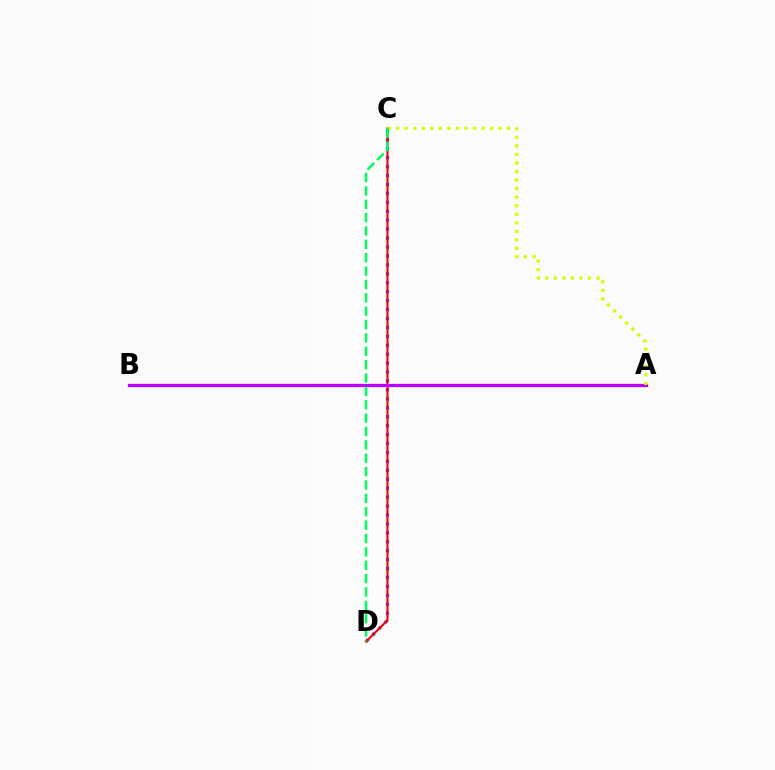{('C', 'D'): [{'color': '#0074ff', 'line_style': 'dotted', 'thickness': 2.43}, {'color': '#ff0000', 'line_style': 'solid', 'thickness': 1.53}, {'color': '#00ff5c', 'line_style': 'dashed', 'thickness': 1.82}], ('A', 'B'): [{'color': '#b900ff', 'line_style': 'solid', 'thickness': 2.34}], ('A', 'C'): [{'color': '#d1ff00', 'line_style': 'dotted', 'thickness': 2.32}]}